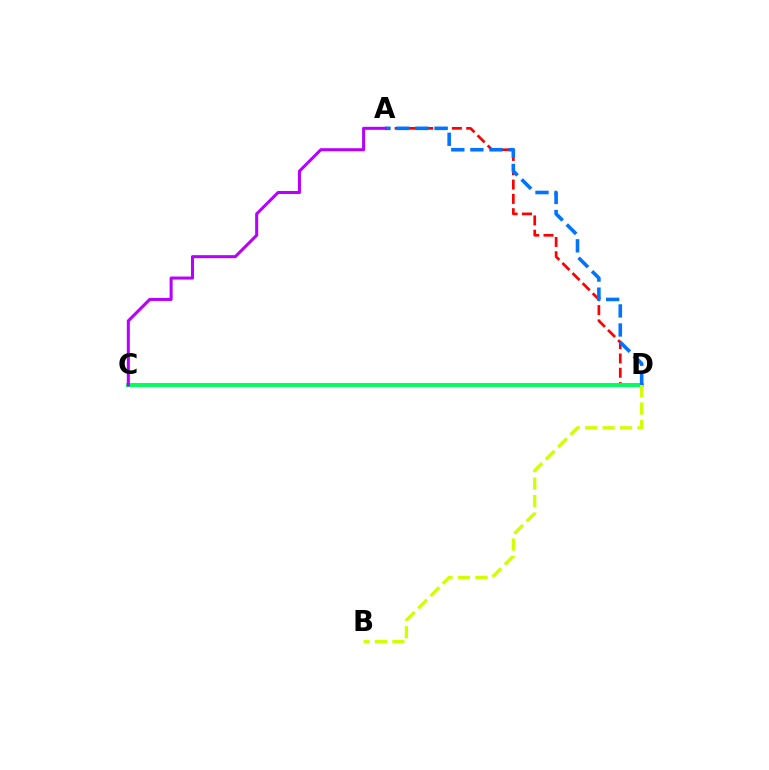{('A', 'D'): [{'color': '#ff0000', 'line_style': 'dashed', 'thickness': 1.94}, {'color': '#0074ff', 'line_style': 'dashed', 'thickness': 2.59}], ('C', 'D'): [{'color': '#00ff5c', 'line_style': 'solid', 'thickness': 2.83}], ('B', 'D'): [{'color': '#d1ff00', 'line_style': 'dashed', 'thickness': 2.37}], ('A', 'C'): [{'color': '#b900ff', 'line_style': 'solid', 'thickness': 2.19}]}